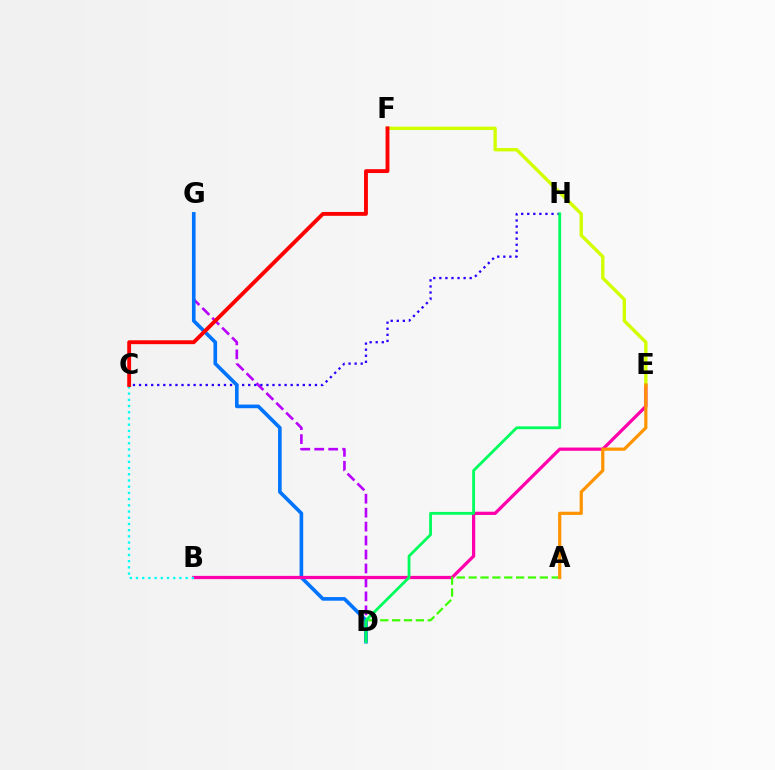{('D', 'G'): [{'color': '#b900ff', 'line_style': 'dashed', 'thickness': 1.9}, {'color': '#0074ff', 'line_style': 'solid', 'thickness': 2.61}], ('C', 'H'): [{'color': '#2500ff', 'line_style': 'dotted', 'thickness': 1.65}], ('B', 'E'): [{'color': '#ff00ac', 'line_style': 'solid', 'thickness': 2.33}], ('B', 'C'): [{'color': '#00fff6', 'line_style': 'dotted', 'thickness': 1.69}], ('E', 'F'): [{'color': '#d1ff00', 'line_style': 'solid', 'thickness': 2.43}], ('A', 'D'): [{'color': '#3dff00', 'line_style': 'dashed', 'thickness': 1.61}], ('C', 'F'): [{'color': '#ff0000', 'line_style': 'solid', 'thickness': 2.78}], ('A', 'E'): [{'color': '#ff9400', 'line_style': 'solid', 'thickness': 2.31}], ('D', 'H'): [{'color': '#00ff5c', 'line_style': 'solid', 'thickness': 2.03}]}